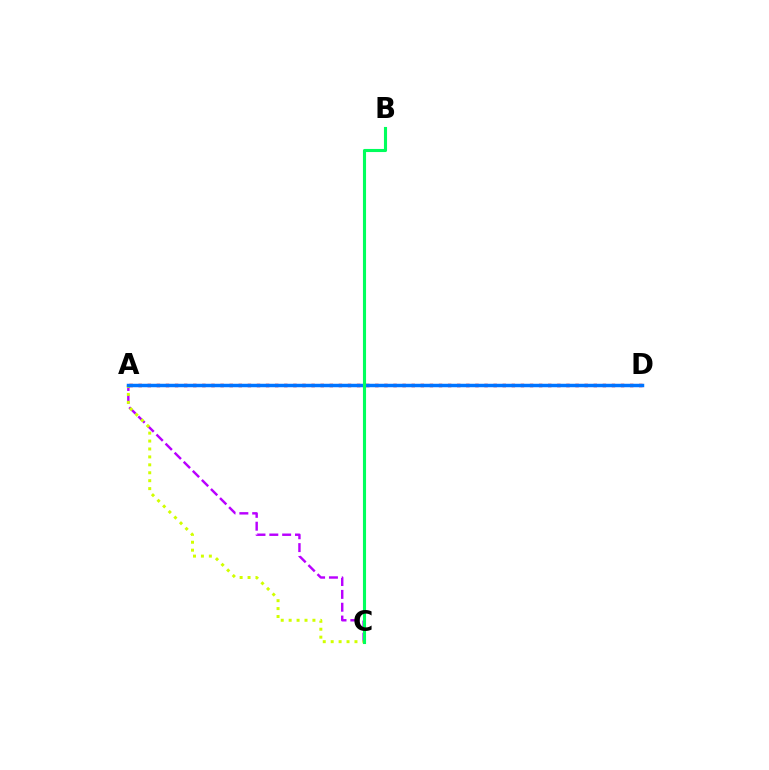{('A', 'C'): [{'color': '#b900ff', 'line_style': 'dashed', 'thickness': 1.74}, {'color': '#d1ff00', 'line_style': 'dotted', 'thickness': 2.15}], ('A', 'D'): [{'color': '#ff0000', 'line_style': 'dotted', 'thickness': 2.47}, {'color': '#0074ff', 'line_style': 'solid', 'thickness': 2.5}], ('B', 'C'): [{'color': '#00ff5c', 'line_style': 'solid', 'thickness': 2.23}]}